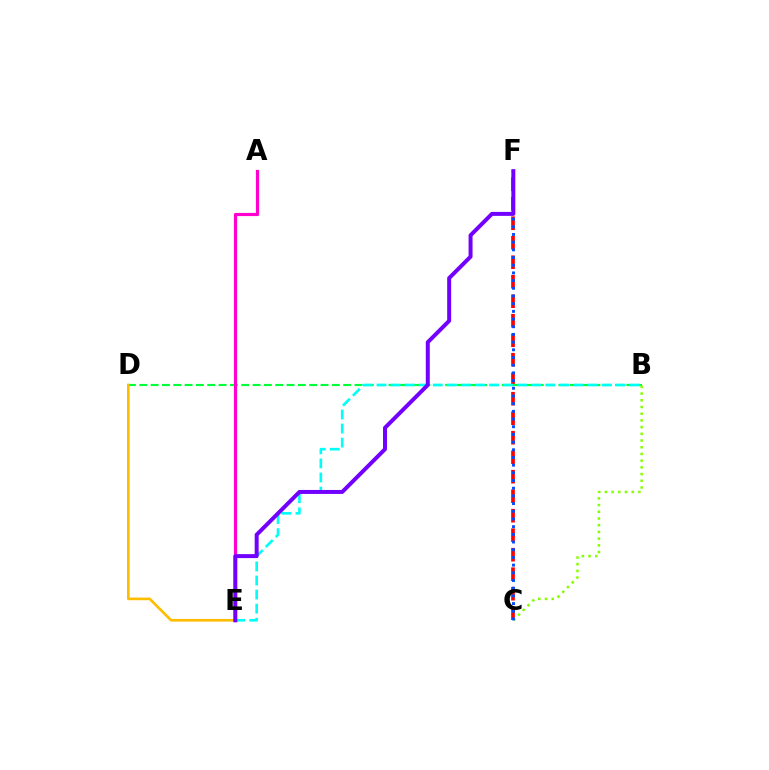{('C', 'F'): [{'color': '#ff0000', 'line_style': 'dashed', 'thickness': 2.65}, {'color': '#004bff', 'line_style': 'dotted', 'thickness': 2.09}], ('B', 'D'): [{'color': '#00ff39', 'line_style': 'dashed', 'thickness': 1.54}], ('B', 'C'): [{'color': '#84ff00', 'line_style': 'dotted', 'thickness': 1.82}], ('A', 'E'): [{'color': '#ff00cf', 'line_style': 'solid', 'thickness': 2.29}], ('B', 'E'): [{'color': '#00fff6', 'line_style': 'dashed', 'thickness': 1.91}], ('D', 'E'): [{'color': '#ffbd00', 'line_style': 'solid', 'thickness': 1.91}], ('E', 'F'): [{'color': '#7200ff', 'line_style': 'solid', 'thickness': 2.86}]}